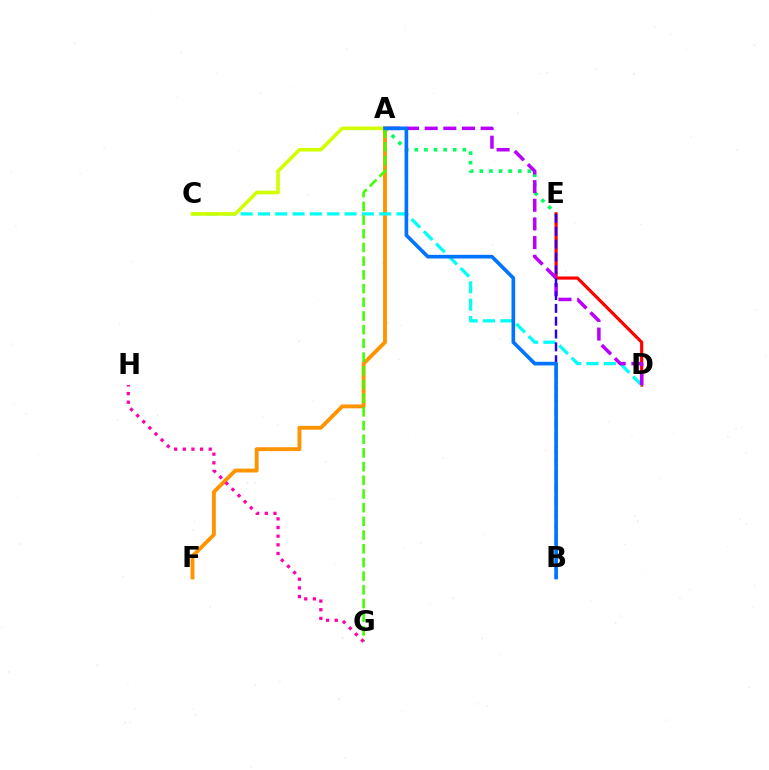{('A', 'E'): [{'color': '#00ff5c', 'line_style': 'dotted', 'thickness': 2.61}], ('D', 'E'): [{'color': '#ff0000', 'line_style': 'solid', 'thickness': 2.27}], ('A', 'F'): [{'color': '#ff9400', 'line_style': 'solid', 'thickness': 2.79}], ('C', 'D'): [{'color': '#00fff6', 'line_style': 'dashed', 'thickness': 2.35}], ('A', 'G'): [{'color': '#3dff00', 'line_style': 'dashed', 'thickness': 1.86}], ('A', 'C'): [{'color': '#d1ff00', 'line_style': 'solid', 'thickness': 2.59}], ('G', 'H'): [{'color': '#ff00ac', 'line_style': 'dotted', 'thickness': 2.35}], ('A', 'D'): [{'color': '#b900ff', 'line_style': 'dashed', 'thickness': 2.54}], ('B', 'E'): [{'color': '#2500ff', 'line_style': 'dashed', 'thickness': 1.74}], ('A', 'B'): [{'color': '#0074ff', 'line_style': 'solid', 'thickness': 2.63}]}